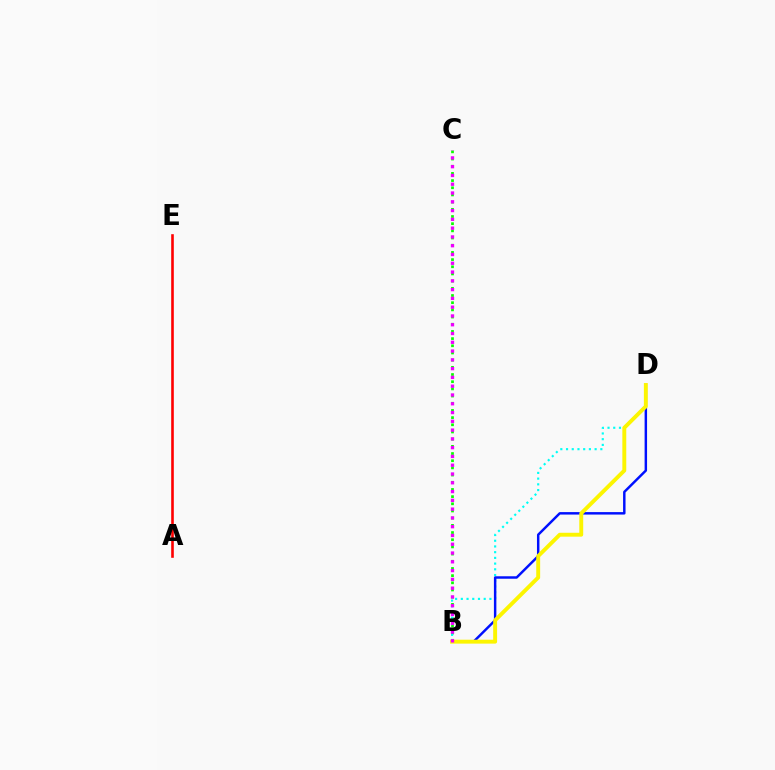{('B', 'C'): [{'color': '#08ff00', 'line_style': 'dotted', 'thickness': 1.95}, {'color': '#ee00ff', 'line_style': 'dotted', 'thickness': 2.39}], ('B', 'D'): [{'color': '#00fff6', 'line_style': 'dotted', 'thickness': 1.55}, {'color': '#0010ff', 'line_style': 'solid', 'thickness': 1.77}, {'color': '#fcf500', 'line_style': 'solid', 'thickness': 2.81}], ('A', 'E'): [{'color': '#ff0000', 'line_style': 'solid', 'thickness': 1.88}]}